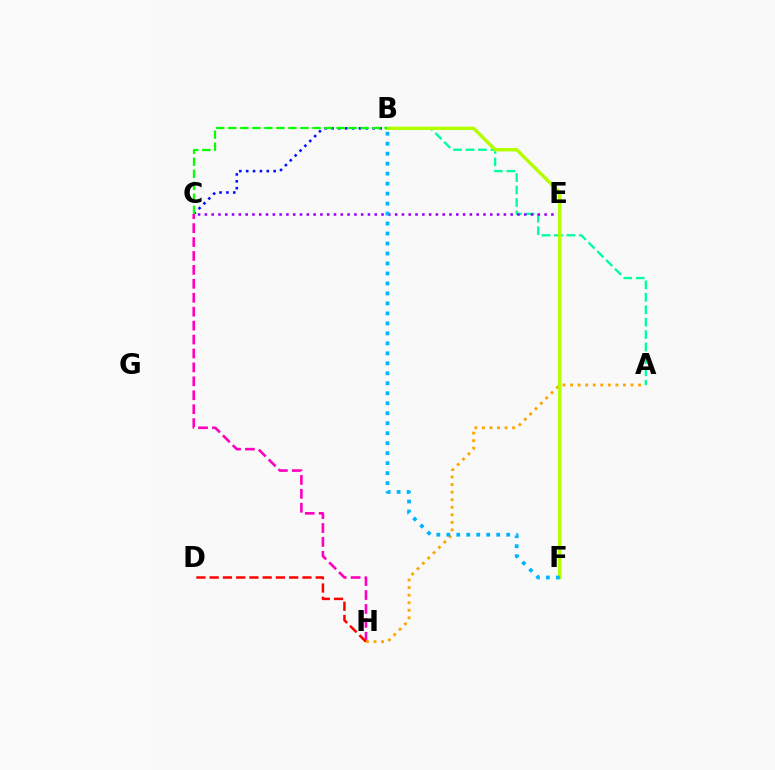{('B', 'C'): [{'color': '#0010ff', 'line_style': 'dotted', 'thickness': 1.86}, {'color': '#08ff00', 'line_style': 'dashed', 'thickness': 1.63}], ('C', 'H'): [{'color': '#ff00bd', 'line_style': 'dashed', 'thickness': 1.89}], ('A', 'B'): [{'color': '#00ff9d', 'line_style': 'dashed', 'thickness': 1.69}], ('D', 'H'): [{'color': '#ff0000', 'line_style': 'dashed', 'thickness': 1.8}], ('A', 'H'): [{'color': '#ffa500', 'line_style': 'dotted', 'thickness': 2.05}], ('C', 'E'): [{'color': '#9b00ff', 'line_style': 'dotted', 'thickness': 1.85}], ('B', 'F'): [{'color': '#b3ff00', 'line_style': 'solid', 'thickness': 2.44}, {'color': '#00b5ff', 'line_style': 'dotted', 'thickness': 2.71}]}